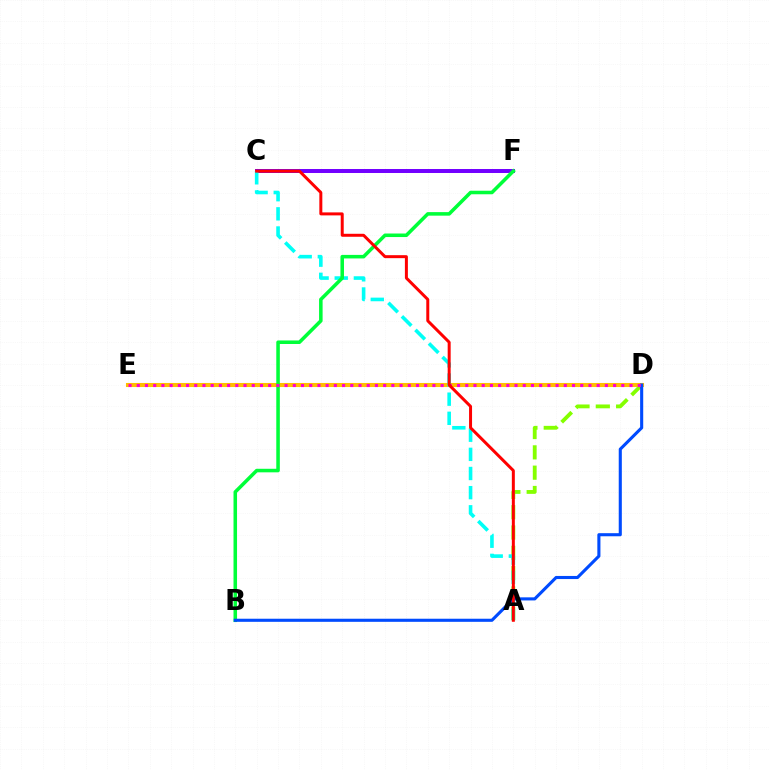{('A', 'D'): [{'color': '#84ff00', 'line_style': 'dashed', 'thickness': 2.76}], ('C', 'F'): [{'color': '#7200ff', 'line_style': 'solid', 'thickness': 2.86}], ('D', 'E'): [{'color': '#ffbd00', 'line_style': 'solid', 'thickness': 2.92}, {'color': '#ff00cf', 'line_style': 'dotted', 'thickness': 2.23}], ('A', 'C'): [{'color': '#00fff6', 'line_style': 'dashed', 'thickness': 2.6}, {'color': '#ff0000', 'line_style': 'solid', 'thickness': 2.15}], ('B', 'F'): [{'color': '#00ff39', 'line_style': 'solid', 'thickness': 2.55}], ('B', 'D'): [{'color': '#004bff', 'line_style': 'solid', 'thickness': 2.23}]}